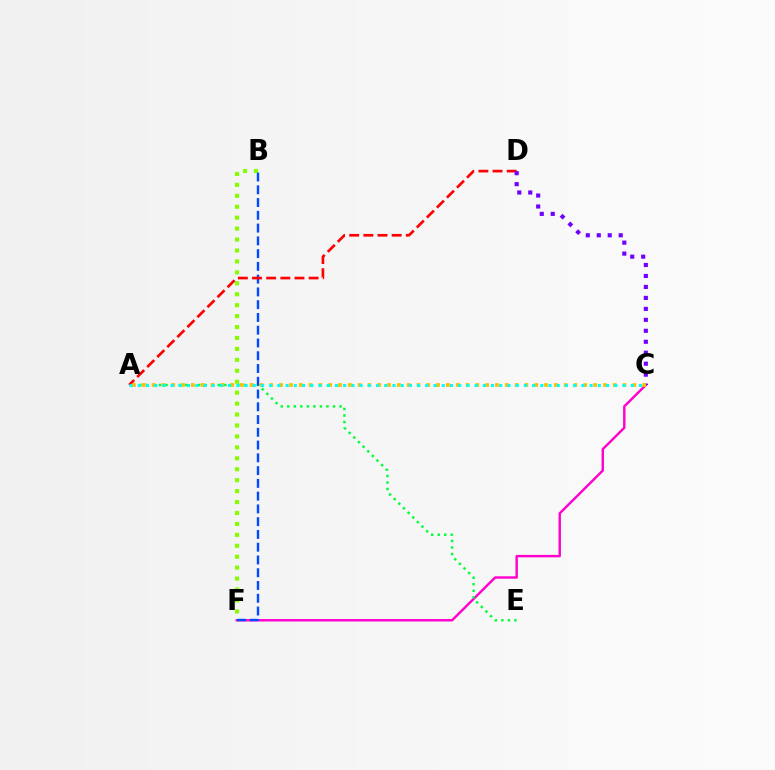{('B', 'F'): [{'color': '#84ff00', 'line_style': 'dotted', 'thickness': 2.97}, {'color': '#004bff', 'line_style': 'dashed', 'thickness': 1.73}], ('C', 'F'): [{'color': '#ff00cf', 'line_style': 'solid', 'thickness': 1.74}], ('A', 'E'): [{'color': '#00ff39', 'line_style': 'dotted', 'thickness': 1.77}], ('A', 'D'): [{'color': '#ff0000', 'line_style': 'dashed', 'thickness': 1.92}], ('C', 'D'): [{'color': '#7200ff', 'line_style': 'dotted', 'thickness': 2.98}], ('A', 'C'): [{'color': '#ffbd00', 'line_style': 'dotted', 'thickness': 2.67}, {'color': '#00fff6', 'line_style': 'dotted', 'thickness': 2.23}]}